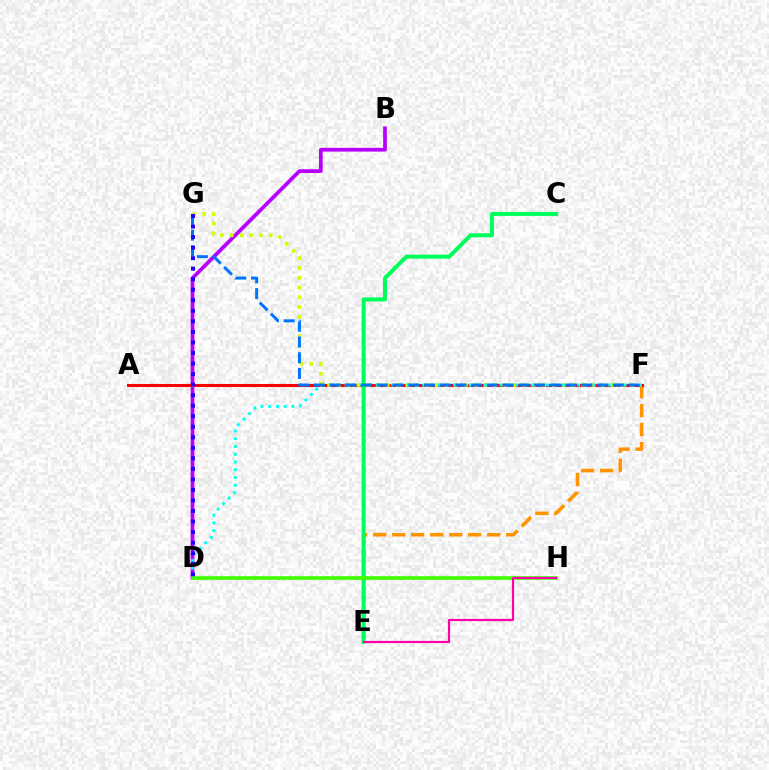{('B', 'D'): [{'color': '#b900ff', 'line_style': 'solid', 'thickness': 2.7}], ('E', 'F'): [{'color': '#ff9400', 'line_style': 'dashed', 'thickness': 2.58}], ('A', 'F'): [{'color': '#ff0000', 'line_style': 'solid', 'thickness': 2.2}], ('F', 'G'): [{'color': '#d1ff00', 'line_style': 'dotted', 'thickness': 2.66}, {'color': '#0074ff', 'line_style': 'dashed', 'thickness': 2.14}], ('D', 'F'): [{'color': '#00fff6', 'line_style': 'dotted', 'thickness': 2.11}], ('C', 'E'): [{'color': '#00ff5c', 'line_style': 'solid', 'thickness': 2.89}], ('D', 'H'): [{'color': '#3dff00', 'line_style': 'solid', 'thickness': 2.63}], ('D', 'G'): [{'color': '#2500ff', 'line_style': 'dotted', 'thickness': 2.86}], ('E', 'H'): [{'color': '#ff00ac', 'line_style': 'solid', 'thickness': 1.58}]}